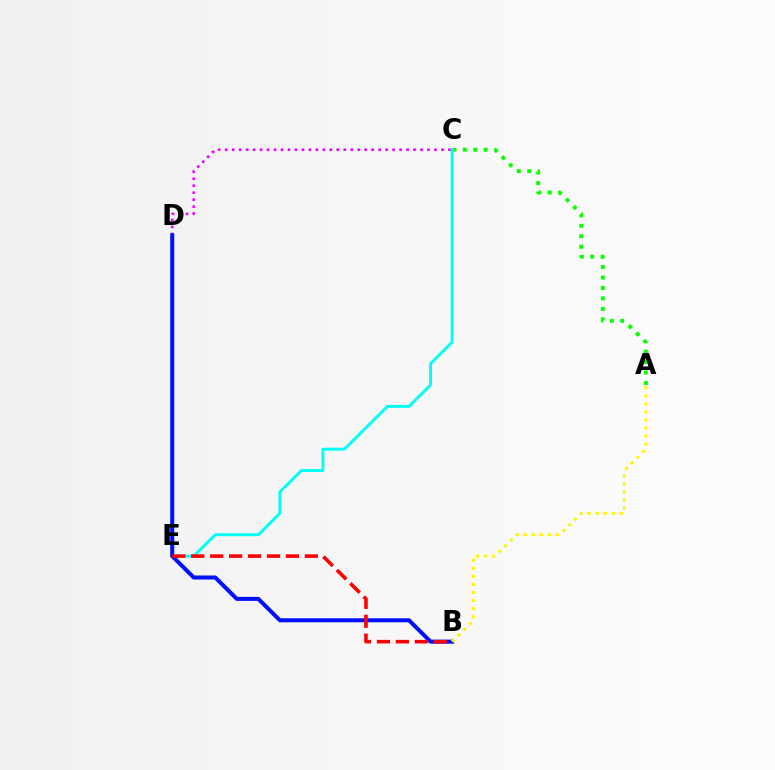{('A', 'C'): [{'color': '#08ff00', 'line_style': 'dotted', 'thickness': 2.84}], ('C', 'E'): [{'color': '#00fff6', 'line_style': 'solid', 'thickness': 2.11}], ('C', 'D'): [{'color': '#ee00ff', 'line_style': 'dotted', 'thickness': 1.9}], ('B', 'D'): [{'color': '#0010ff', 'line_style': 'solid', 'thickness': 2.9}], ('B', 'E'): [{'color': '#ff0000', 'line_style': 'dashed', 'thickness': 2.57}], ('A', 'B'): [{'color': '#fcf500', 'line_style': 'dotted', 'thickness': 2.2}]}